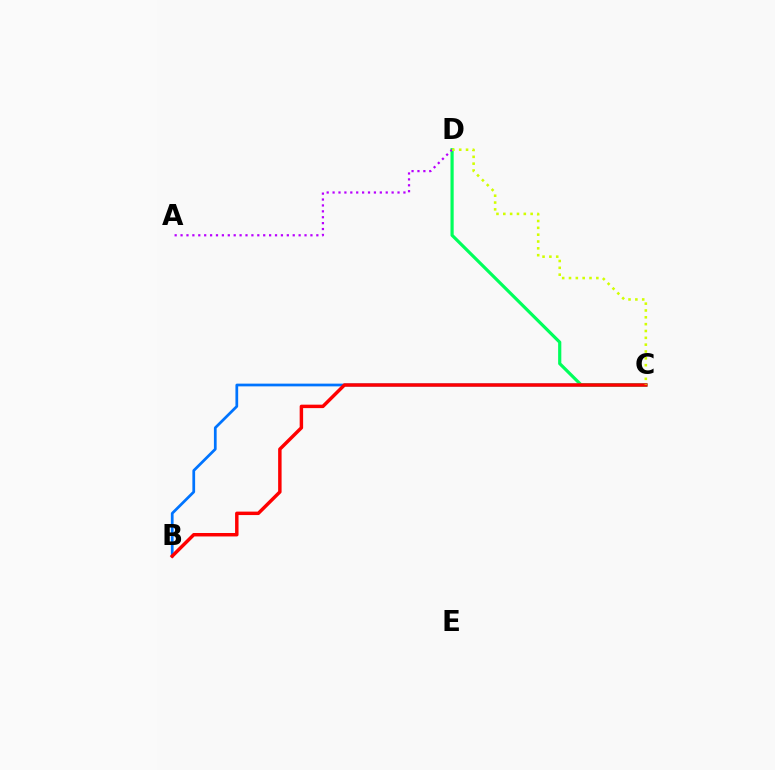{('B', 'C'): [{'color': '#0074ff', 'line_style': 'solid', 'thickness': 1.97}, {'color': '#ff0000', 'line_style': 'solid', 'thickness': 2.48}], ('C', 'D'): [{'color': '#00ff5c', 'line_style': 'solid', 'thickness': 2.3}, {'color': '#d1ff00', 'line_style': 'dotted', 'thickness': 1.86}], ('A', 'D'): [{'color': '#b900ff', 'line_style': 'dotted', 'thickness': 1.6}]}